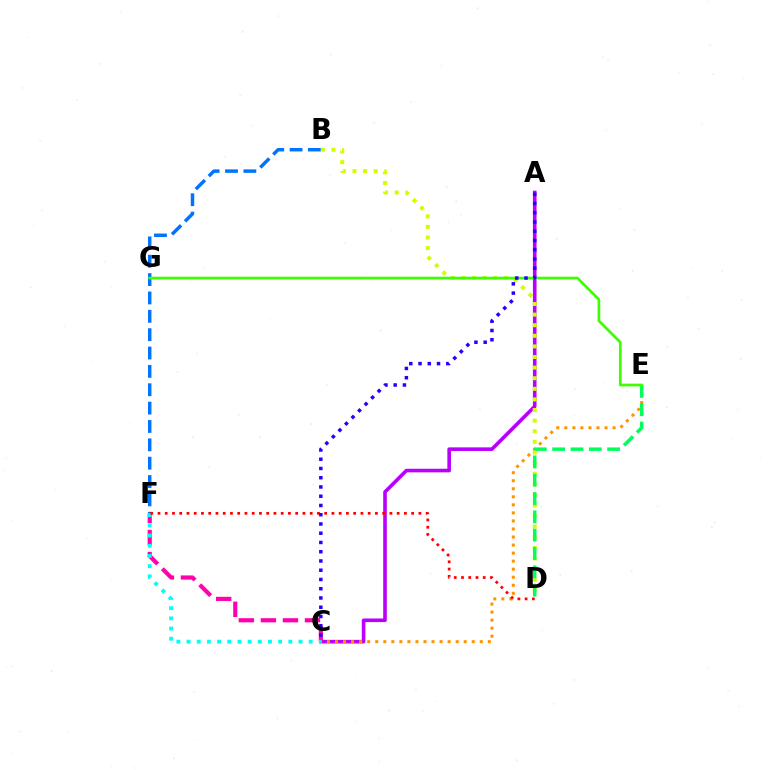{('A', 'C'): [{'color': '#b900ff', 'line_style': 'solid', 'thickness': 2.6}, {'color': '#2500ff', 'line_style': 'dotted', 'thickness': 2.51}], ('C', 'F'): [{'color': '#ff00ac', 'line_style': 'dashed', 'thickness': 2.99}, {'color': '#00fff6', 'line_style': 'dotted', 'thickness': 2.77}], ('C', 'E'): [{'color': '#ff9400', 'line_style': 'dotted', 'thickness': 2.18}], ('B', 'F'): [{'color': '#0074ff', 'line_style': 'dashed', 'thickness': 2.49}], ('B', 'D'): [{'color': '#d1ff00', 'line_style': 'dotted', 'thickness': 2.88}], ('D', 'E'): [{'color': '#00ff5c', 'line_style': 'dashed', 'thickness': 2.49}], ('E', 'G'): [{'color': '#3dff00', 'line_style': 'solid', 'thickness': 1.94}], ('D', 'F'): [{'color': '#ff0000', 'line_style': 'dotted', 'thickness': 1.97}]}